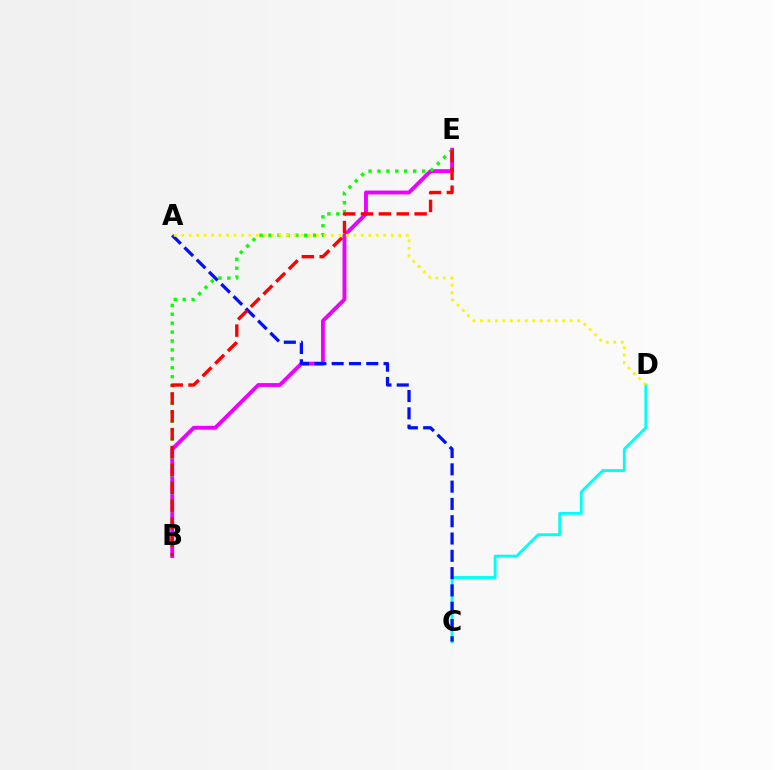{('B', 'E'): [{'color': '#ee00ff', 'line_style': 'solid', 'thickness': 2.78}, {'color': '#08ff00', 'line_style': 'dotted', 'thickness': 2.42}, {'color': '#ff0000', 'line_style': 'dashed', 'thickness': 2.43}], ('C', 'D'): [{'color': '#00fff6', 'line_style': 'solid', 'thickness': 2.07}], ('A', 'C'): [{'color': '#0010ff', 'line_style': 'dashed', 'thickness': 2.35}], ('A', 'D'): [{'color': '#fcf500', 'line_style': 'dotted', 'thickness': 2.03}]}